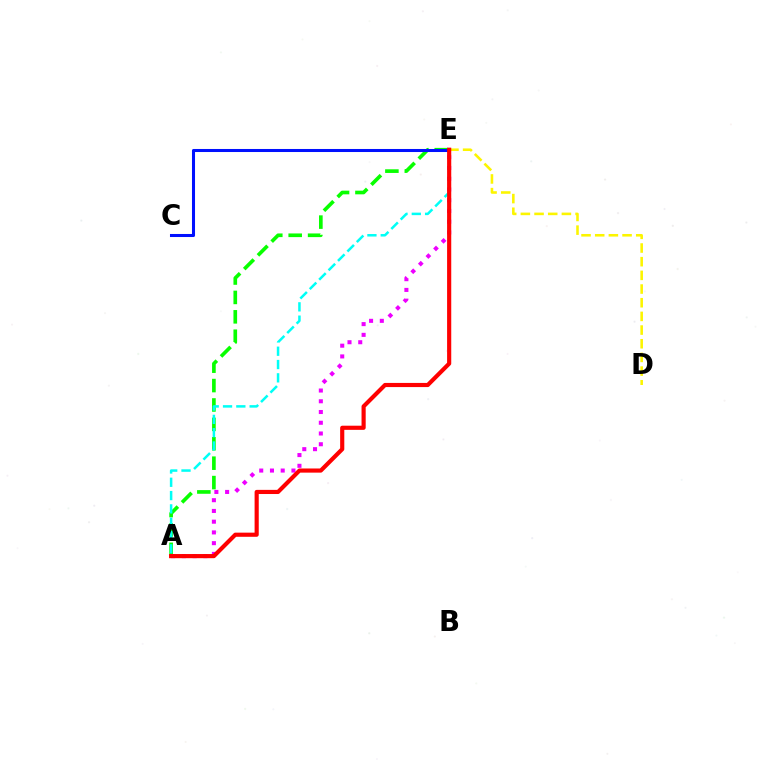{('A', 'E'): [{'color': '#08ff00', 'line_style': 'dashed', 'thickness': 2.64}, {'color': '#ee00ff', 'line_style': 'dotted', 'thickness': 2.92}, {'color': '#00fff6', 'line_style': 'dashed', 'thickness': 1.81}, {'color': '#ff0000', 'line_style': 'solid', 'thickness': 2.99}], ('D', 'E'): [{'color': '#fcf500', 'line_style': 'dashed', 'thickness': 1.86}], ('C', 'E'): [{'color': '#0010ff', 'line_style': 'solid', 'thickness': 2.2}]}